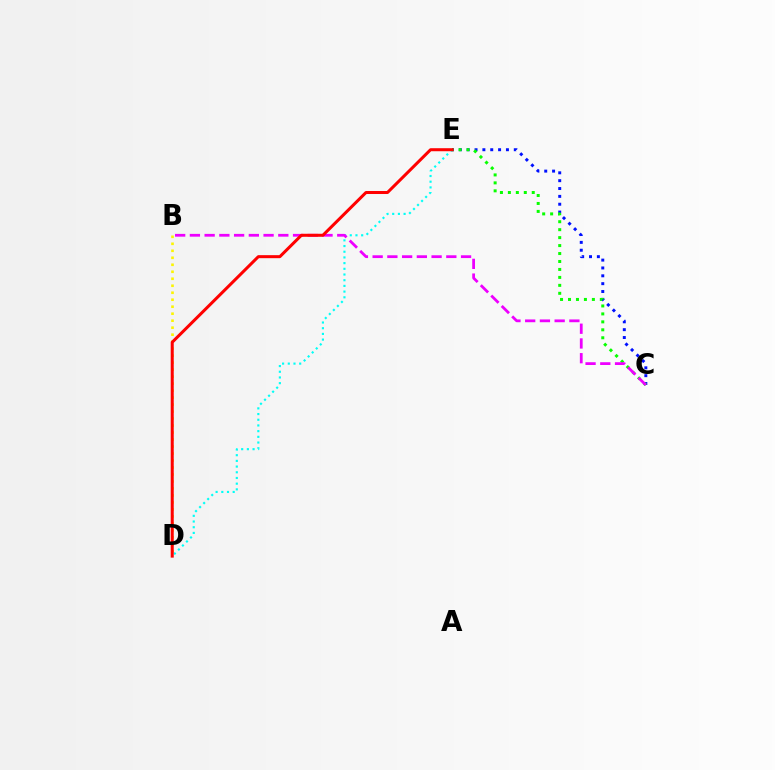{('C', 'E'): [{'color': '#0010ff', 'line_style': 'dotted', 'thickness': 2.13}, {'color': '#08ff00', 'line_style': 'dotted', 'thickness': 2.16}], ('B', 'D'): [{'color': '#fcf500', 'line_style': 'dotted', 'thickness': 1.9}], ('D', 'E'): [{'color': '#00fff6', 'line_style': 'dotted', 'thickness': 1.55}, {'color': '#ff0000', 'line_style': 'solid', 'thickness': 2.18}], ('B', 'C'): [{'color': '#ee00ff', 'line_style': 'dashed', 'thickness': 2.0}]}